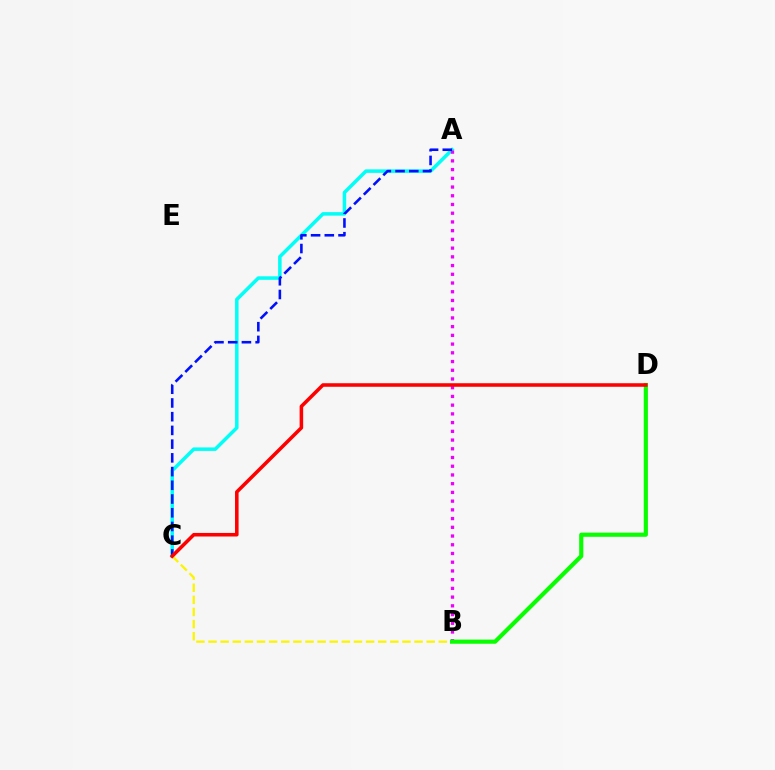{('A', 'C'): [{'color': '#00fff6', 'line_style': 'solid', 'thickness': 2.52}, {'color': '#0010ff', 'line_style': 'dashed', 'thickness': 1.86}], ('B', 'C'): [{'color': '#fcf500', 'line_style': 'dashed', 'thickness': 1.65}], ('A', 'B'): [{'color': '#ee00ff', 'line_style': 'dotted', 'thickness': 2.37}], ('B', 'D'): [{'color': '#08ff00', 'line_style': 'solid', 'thickness': 2.99}], ('C', 'D'): [{'color': '#ff0000', 'line_style': 'solid', 'thickness': 2.56}]}